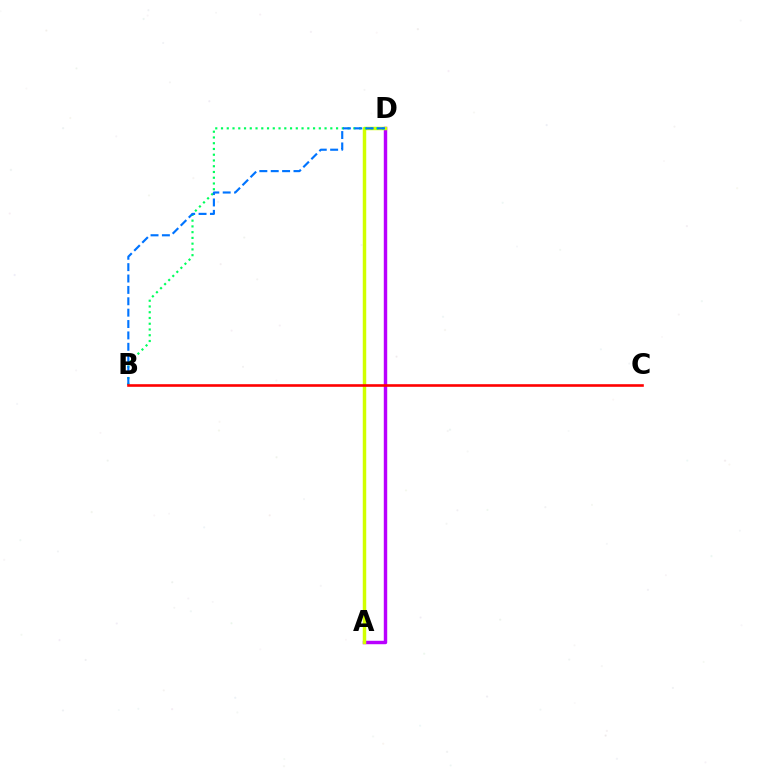{('A', 'D'): [{'color': '#b900ff', 'line_style': 'solid', 'thickness': 2.47}, {'color': '#d1ff00', 'line_style': 'solid', 'thickness': 2.49}], ('B', 'D'): [{'color': '#00ff5c', 'line_style': 'dotted', 'thickness': 1.56}, {'color': '#0074ff', 'line_style': 'dashed', 'thickness': 1.55}], ('B', 'C'): [{'color': '#ff0000', 'line_style': 'solid', 'thickness': 1.89}]}